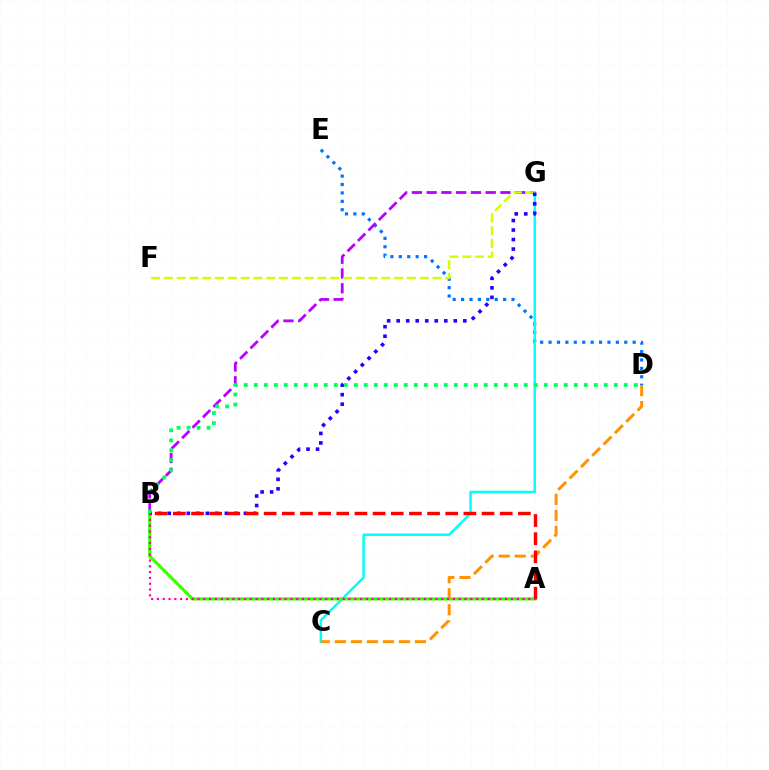{('D', 'E'): [{'color': '#0074ff', 'line_style': 'dotted', 'thickness': 2.28}], ('B', 'G'): [{'color': '#b900ff', 'line_style': 'dashed', 'thickness': 2.01}, {'color': '#2500ff', 'line_style': 'dotted', 'thickness': 2.59}], ('C', 'G'): [{'color': '#00fff6', 'line_style': 'solid', 'thickness': 1.76}], ('A', 'B'): [{'color': '#3dff00', 'line_style': 'solid', 'thickness': 2.24}, {'color': '#ff0000', 'line_style': 'dashed', 'thickness': 2.47}, {'color': '#ff00ac', 'line_style': 'dotted', 'thickness': 1.58}], ('C', 'D'): [{'color': '#ff9400', 'line_style': 'dashed', 'thickness': 2.18}], ('F', 'G'): [{'color': '#d1ff00', 'line_style': 'dashed', 'thickness': 1.74}], ('B', 'D'): [{'color': '#00ff5c', 'line_style': 'dotted', 'thickness': 2.72}]}